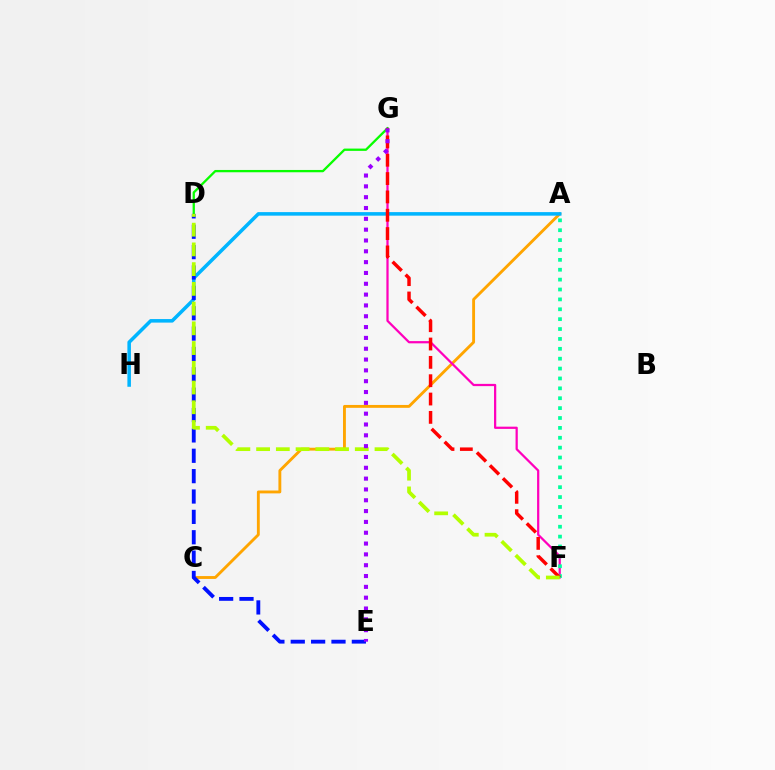{('A', 'C'): [{'color': '#ffa500', 'line_style': 'solid', 'thickness': 2.07}], ('F', 'G'): [{'color': '#ff00bd', 'line_style': 'solid', 'thickness': 1.61}, {'color': '#ff0000', 'line_style': 'dashed', 'thickness': 2.49}], ('A', 'F'): [{'color': '#00ff9d', 'line_style': 'dotted', 'thickness': 2.69}], ('D', 'G'): [{'color': '#08ff00', 'line_style': 'solid', 'thickness': 1.65}], ('A', 'H'): [{'color': '#00b5ff', 'line_style': 'solid', 'thickness': 2.55}], ('D', 'E'): [{'color': '#0010ff', 'line_style': 'dashed', 'thickness': 2.77}], ('D', 'F'): [{'color': '#b3ff00', 'line_style': 'dashed', 'thickness': 2.68}], ('E', 'G'): [{'color': '#9b00ff', 'line_style': 'dotted', 'thickness': 2.94}]}